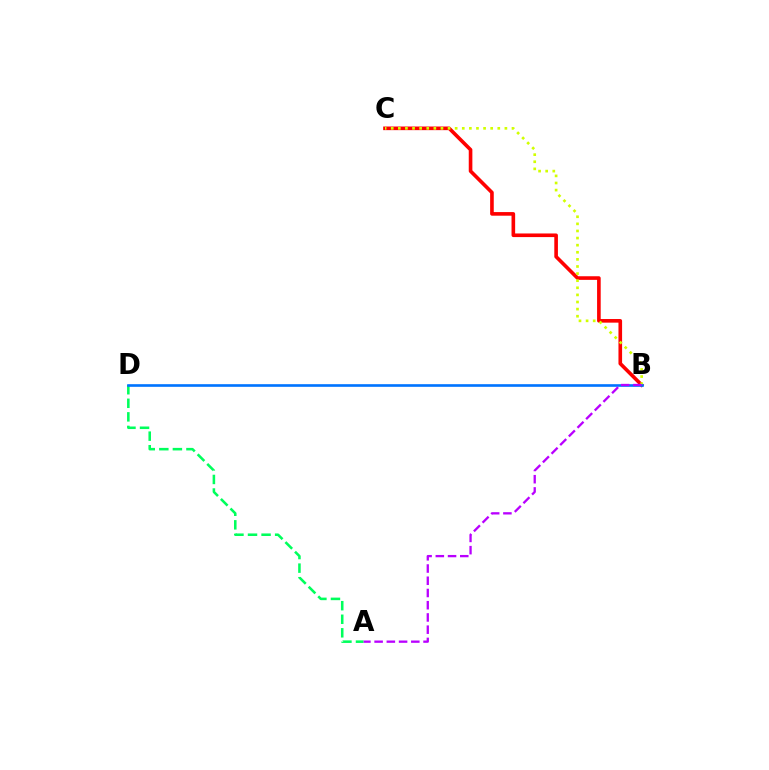{('B', 'C'): [{'color': '#ff0000', 'line_style': 'solid', 'thickness': 2.61}, {'color': '#d1ff00', 'line_style': 'dotted', 'thickness': 1.93}], ('A', 'D'): [{'color': '#00ff5c', 'line_style': 'dashed', 'thickness': 1.84}], ('B', 'D'): [{'color': '#0074ff', 'line_style': 'solid', 'thickness': 1.9}], ('A', 'B'): [{'color': '#b900ff', 'line_style': 'dashed', 'thickness': 1.66}]}